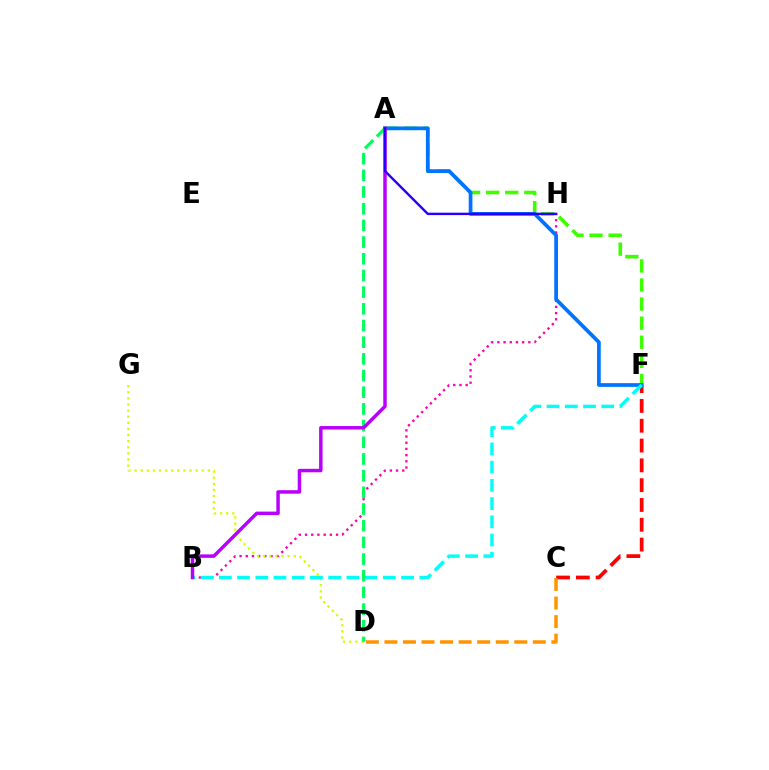{('A', 'F'): [{'color': '#3dff00', 'line_style': 'dashed', 'thickness': 2.59}, {'color': '#0074ff', 'line_style': 'solid', 'thickness': 2.69}], ('C', 'F'): [{'color': '#ff0000', 'line_style': 'dashed', 'thickness': 2.69}], ('B', 'H'): [{'color': '#ff00ac', 'line_style': 'dotted', 'thickness': 1.68}], ('C', 'D'): [{'color': '#ff9400', 'line_style': 'dashed', 'thickness': 2.52}], ('D', 'G'): [{'color': '#d1ff00', 'line_style': 'dotted', 'thickness': 1.66}], ('B', 'F'): [{'color': '#00fff6', 'line_style': 'dashed', 'thickness': 2.48}], ('A', 'D'): [{'color': '#00ff5c', 'line_style': 'dashed', 'thickness': 2.27}], ('A', 'B'): [{'color': '#b900ff', 'line_style': 'solid', 'thickness': 2.5}], ('A', 'H'): [{'color': '#2500ff', 'line_style': 'solid', 'thickness': 1.74}]}